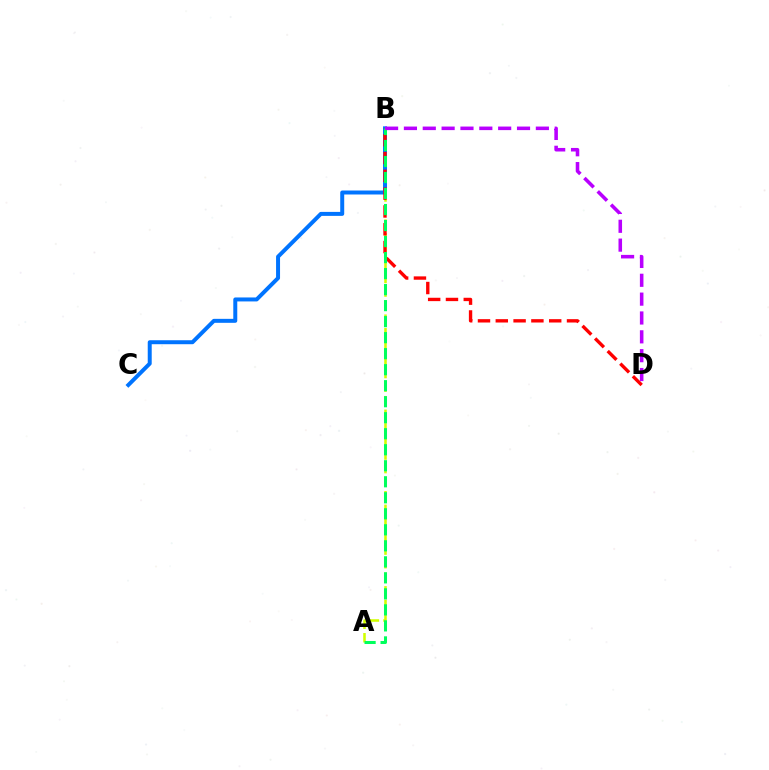{('A', 'B'): [{'color': '#d1ff00', 'line_style': 'dashed', 'thickness': 1.85}, {'color': '#00ff5c', 'line_style': 'dashed', 'thickness': 2.18}], ('B', 'C'): [{'color': '#0074ff', 'line_style': 'solid', 'thickness': 2.86}], ('B', 'D'): [{'color': '#ff0000', 'line_style': 'dashed', 'thickness': 2.42}, {'color': '#b900ff', 'line_style': 'dashed', 'thickness': 2.56}]}